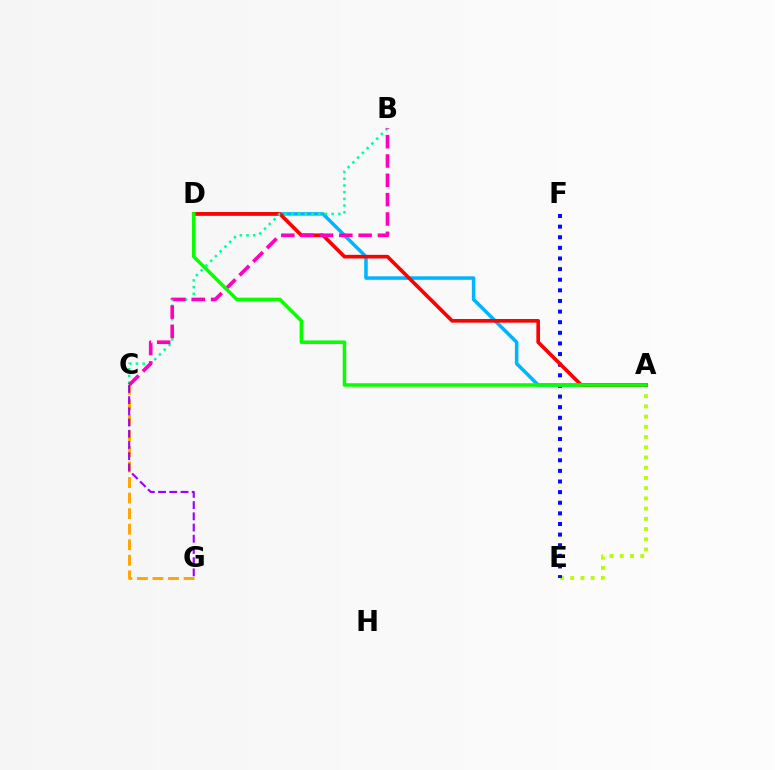{('A', 'E'): [{'color': '#b3ff00', 'line_style': 'dotted', 'thickness': 2.78}], ('E', 'F'): [{'color': '#0010ff', 'line_style': 'dotted', 'thickness': 2.89}], ('A', 'D'): [{'color': '#00b5ff', 'line_style': 'solid', 'thickness': 2.54}, {'color': '#ff0000', 'line_style': 'solid', 'thickness': 2.64}, {'color': '#08ff00', 'line_style': 'solid', 'thickness': 2.55}], ('C', 'G'): [{'color': '#ffa500', 'line_style': 'dashed', 'thickness': 2.11}, {'color': '#9b00ff', 'line_style': 'dashed', 'thickness': 1.52}], ('B', 'C'): [{'color': '#00ff9d', 'line_style': 'dotted', 'thickness': 1.82}, {'color': '#ff00bd', 'line_style': 'dashed', 'thickness': 2.63}]}